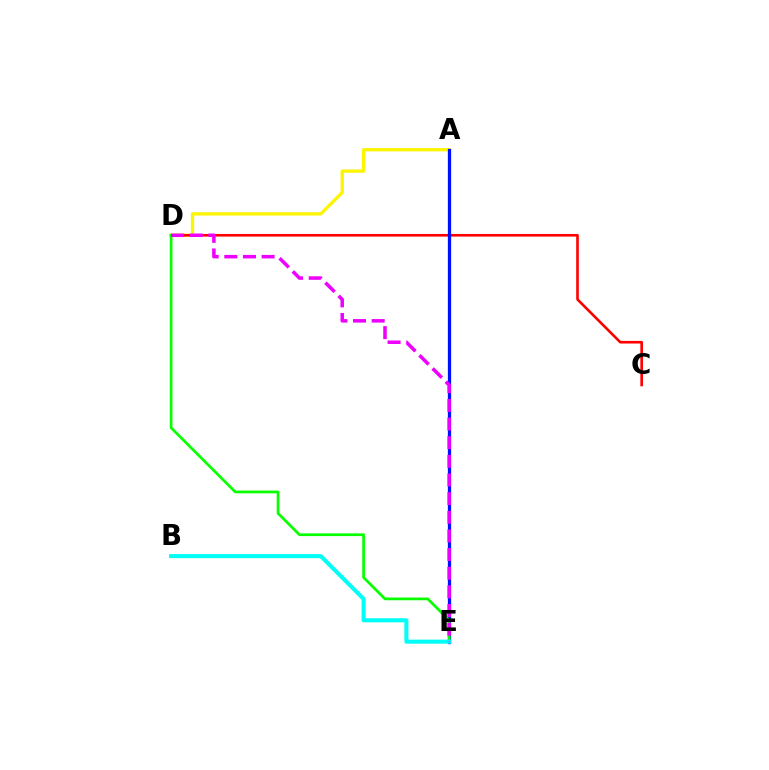{('A', 'D'): [{'color': '#fcf500', 'line_style': 'solid', 'thickness': 2.37}], ('C', 'D'): [{'color': '#ff0000', 'line_style': 'solid', 'thickness': 1.88}], ('A', 'E'): [{'color': '#0010ff', 'line_style': 'solid', 'thickness': 2.35}], ('D', 'E'): [{'color': '#08ff00', 'line_style': 'solid', 'thickness': 1.96}, {'color': '#ee00ff', 'line_style': 'dashed', 'thickness': 2.53}], ('B', 'E'): [{'color': '#00fff6', 'line_style': 'solid', 'thickness': 2.92}]}